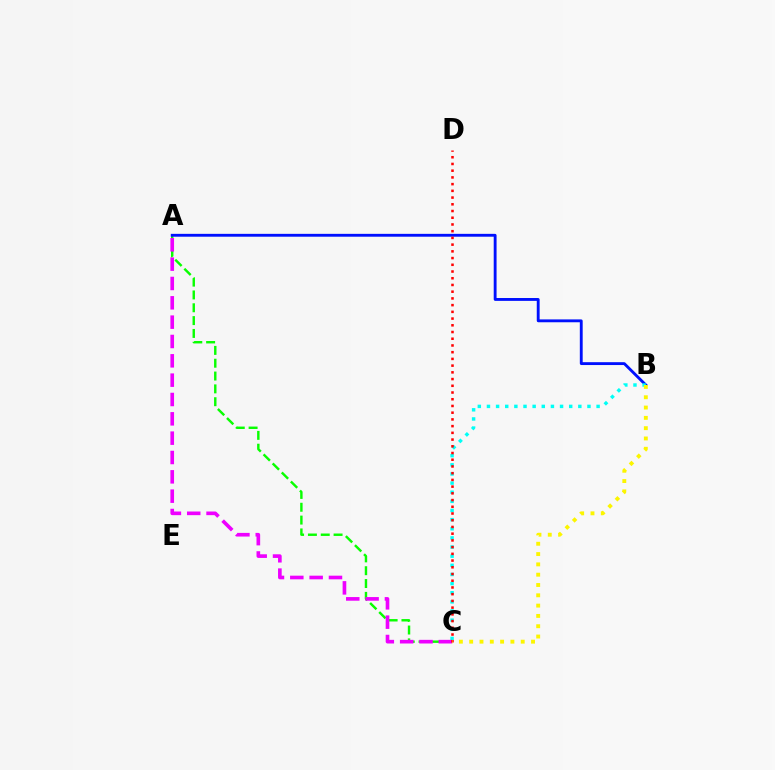{('A', 'C'): [{'color': '#08ff00', 'line_style': 'dashed', 'thickness': 1.74}, {'color': '#ee00ff', 'line_style': 'dashed', 'thickness': 2.63}], ('A', 'B'): [{'color': '#0010ff', 'line_style': 'solid', 'thickness': 2.06}], ('B', 'C'): [{'color': '#00fff6', 'line_style': 'dotted', 'thickness': 2.48}, {'color': '#fcf500', 'line_style': 'dotted', 'thickness': 2.8}], ('C', 'D'): [{'color': '#ff0000', 'line_style': 'dotted', 'thickness': 1.83}]}